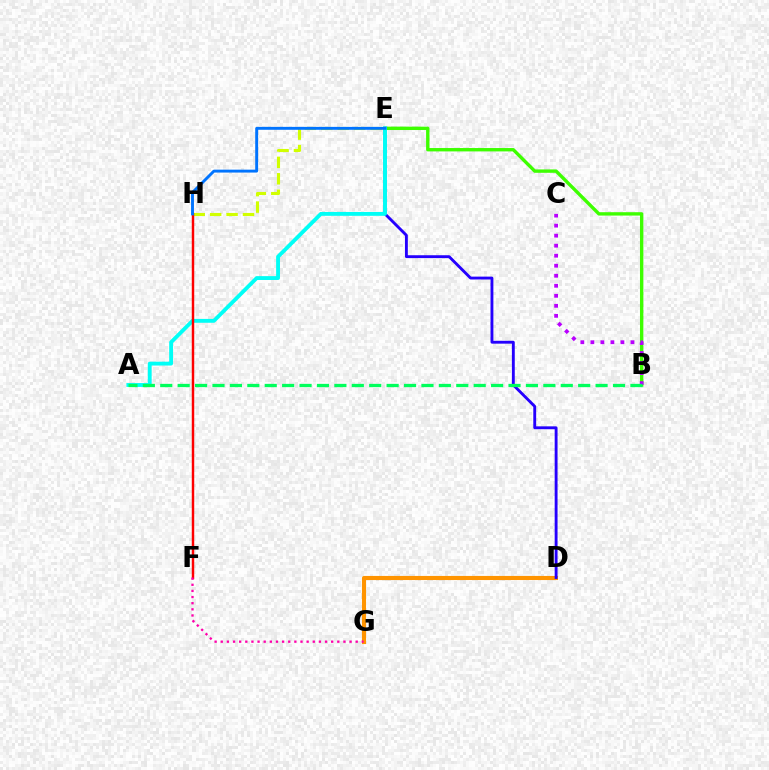{('D', 'G'): [{'color': '#ff9400', 'line_style': 'solid', 'thickness': 2.96}], ('E', 'H'): [{'color': '#d1ff00', 'line_style': 'dashed', 'thickness': 2.23}, {'color': '#0074ff', 'line_style': 'solid', 'thickness': 2.1}], ('B', 'E'): [{'color': '#3dff00', 'line_style': 'solid', 'thickness': 2.43}], ('D', 'E'): [{'color': '#2500ff', 'line_style': 'solid', 'thickness': 2.06}], ('A', 'E'): [{'color': '#00fff6', 'line_style': 'solid', 'thickness': 2.78}], ('B', 'C'): [{'color': '#b900ff', 'line_style': 'dotted', 'thickness': 2.72}], ('F', 'H'): [{'color': '#ff0000', 'line_style': 'solid', 'thickness': 1.76}], ('F', 'G'): [{'color': '#ff00ac', 'line_style': 'dotted', 'thickness': 1.67}], ('A', 'B'): [{'color': '#00ff5c', 'line_style': 'dashed', 'thickness': 2.37}]}